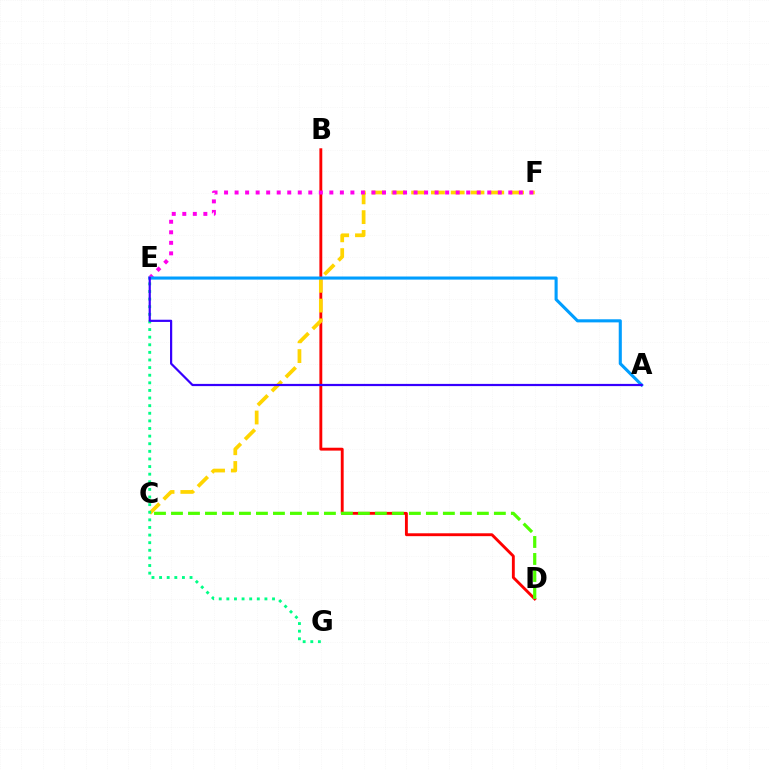{('B', 'D'): [{'color': '#ff0000', 'line_style': 'solid', 'thickness': 2.07}], ('C', 'F'): [{'color': '#ffd500', 'line_style': 'dashed', 'thickness': 2.69}], ('E', 'F'): [{'color': '#ff00ed', 'line_style': 'dotted', 'thickness': 2.86}], ('E', 'G'): [{'color': '#00ff86', 'line_style': 'dotted', 'thickness': 2.07}], ('A', 'E'): [{'color': '#009eff', 'line_style': 'solid', 'thickness': 2.23}, {'color': '#3700ff', 'line_style': 'solid', 'thickness': 1.59}], ('C', 'D'): [{'color': '#4fff00', 'line_style': 'dashed', 'thickness': 2.31}]}